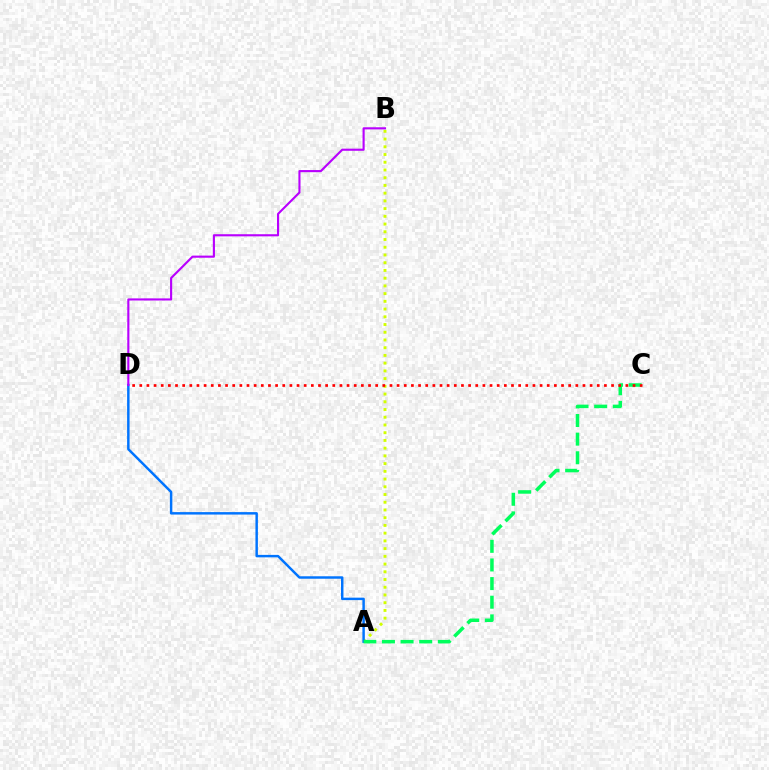{('A', 'B'): [{'color': '#d1ff00', 'line_style': 'dotted', 'thickness': 2.1}], ('A', 'D'): [{'color': '#0074ff', 'line_style': 'solid', 'thickness': 1.77}], ('A', 'C'): [{'color': '#00ff5c', 'line_style': 'dashed', 'thickness': 2.53}], ('C', 'D'): [{'color': '#ff0000', 'line_style': 'dotted', 'thickness': 1.94}], ('B', 'D'): [{'color': '#b900ff', 'line_style': 'solid', 'thickness': 1.53}]}